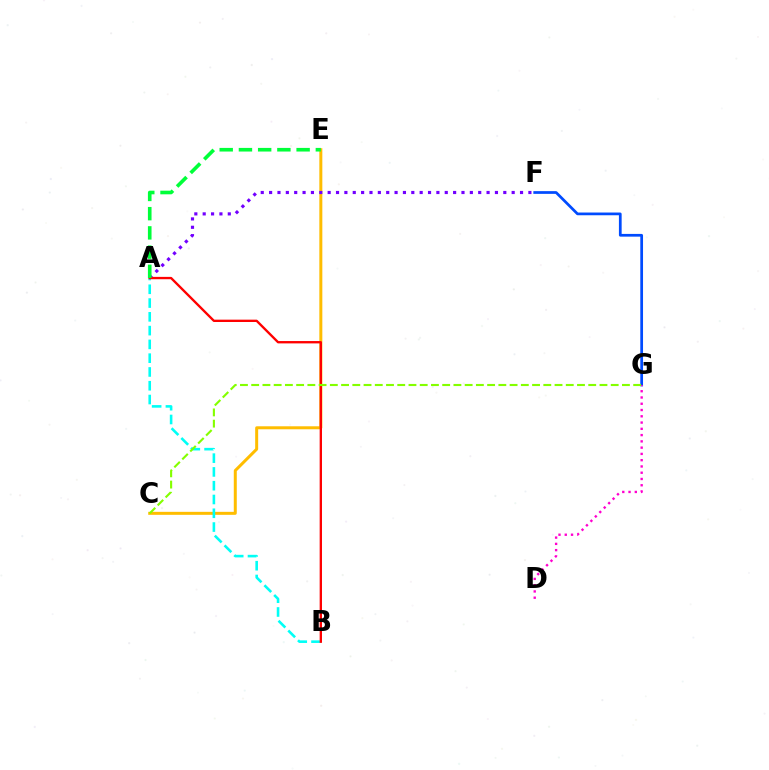{('C', 'E'): [{'color': '#ffbd00', 'line_style': 'solid', 'thickness': 2.16}], ('F', 'G'): [{'color': '#004bff', 'line_style': 'solid', 'thickness': 1.97}], ('A', 'F'): [{'color': '#7200ff', 'line_style': 'dotted', 'thickness': 2.27}], ('A', 'B'): [{'color': '#00fff6', 'line_style': 'dashed', 'thickness': 1.87}, {'color': '#ff0000', 'line_style': 'solid', 'thickness': 1.69}], ('D', 'G'): [{'color': '#ff00cf', 'line_style': 'dotted', 'thickness': 1.7}], ('C', 'G'): [{'color': '#84ff00', 'line_style': 'dashed', 'thickness': 1.53}], ('A', 'E'): [{'color': '#00ff39', 'line_style': 'dashed', 'thickness': 2.61}]}